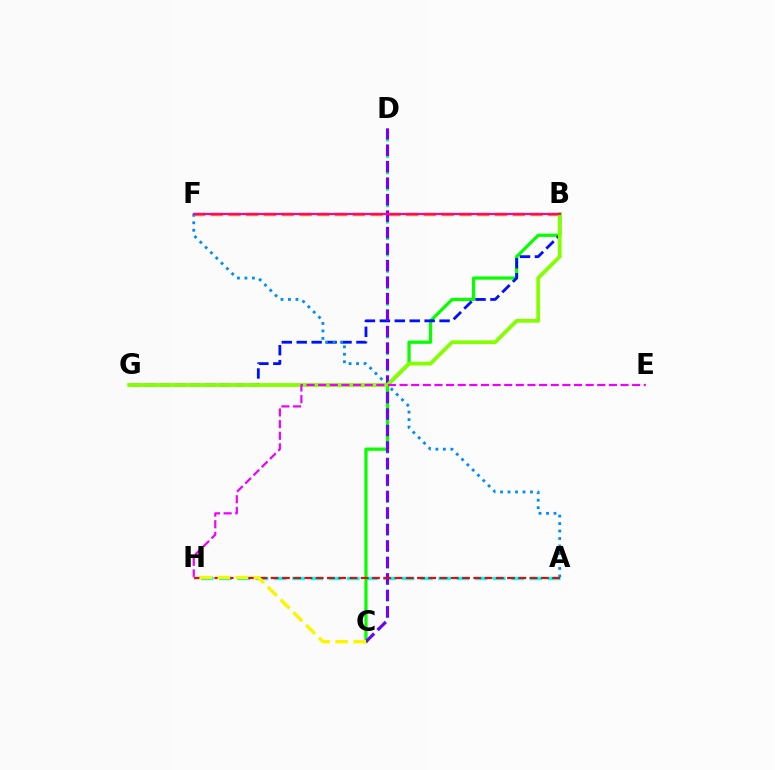{('A', 'H'): [{'color': '#00fff6', 'line_style': 'dashed', 'thickness': 2.48}, {'color': '#ff0000', 'line_style': 'dashed', 'thickness': 1.53}], ('C', 'D'): [{'color': '#00ff74', 'line_style': 'dotted', 'thickness': 2.23}, {'color': '#7200ff', 'line_style': 'dashed', 'thickness': 2.24}], ('B', 'C'): [{'color': '#08ff00', 'line_style': 'solid', 'thickness': 2.33}], ('B', 'F'): [{'color': '#ff7c00', 'line_style': 'dashed', 'thickness': 2.41}, {'color': '#ff0094', 'line_style': 'solid', 'thickness': 1.55}], ('B', 'G'): [{'color': '#0010ff', 'line_style': 'dashed', 'thickness': 2.03}, {'color': '#84ff00', 'line_style': 'solid', 'thickness': 2.72}], ('A', 'F'): [{'color': '#008cff', 'line_style': 'dotted', 'thickness': 2.03}], ('E', 'H'): [{'color': '#ee00ff', 'line_style': 'dashed', 'thickness': 1.58}], ('C', 'H'): [{'color': '#fcf500', 'line_style': 'dashed', 'thickness': 2.45}]}